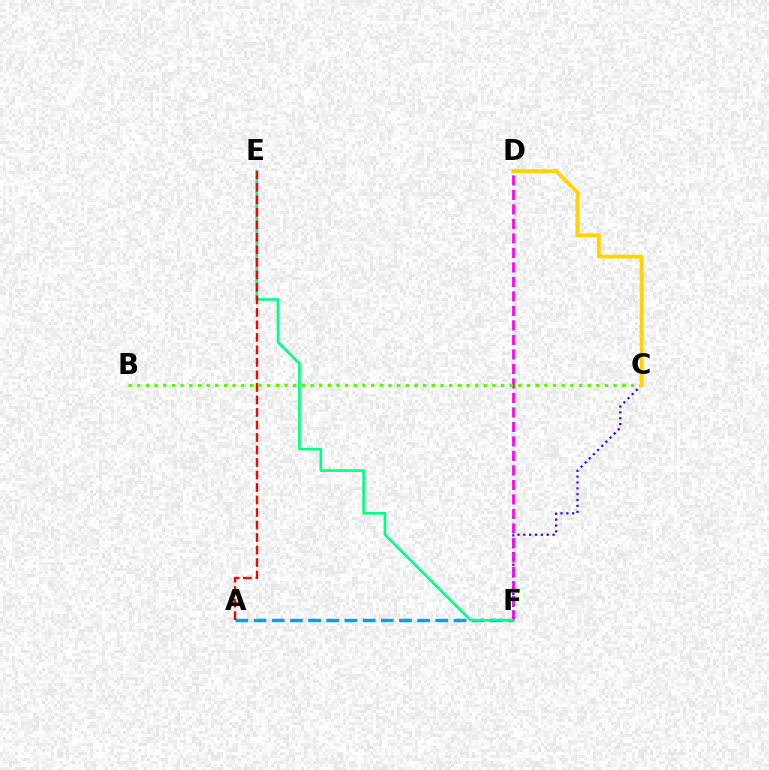{('C', 'F'): [{'color': '#3700ff', 'line_style': 'dotted', 'thickness': 1.59}], ('A', 'F'): [{'color': '#009eff', 'line_style': 'dashed', 'thickness': 2.47}], ('D', 'F'): [{'color': '#ff00ed', 'line_style': 'dashed', 'thickness': 1.97}], ('E', 'F'): [{'color': '#00ff86', 'line_style': 'solid', 'thickness': 1.89}], ('A', 'E'): [{'color': '#ff0000', 'line_style': 'dashed', 'thickness': 1.7}], ('B', 'C'): [{'color': '#4fff00', 'line_style': 'dotted', 'thickness': 2.35}], ('C', 'D'): [{'color': '#ffd500', 'line_style': 'solid', 'thickness': 2.8}]}